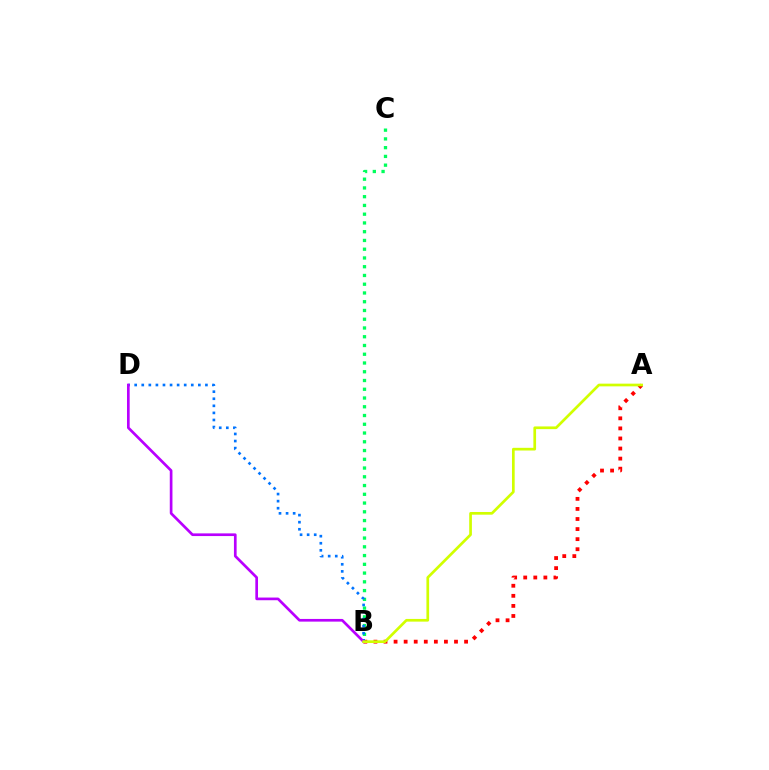{('A', 'B'): [{'color': '#ff0000', 'line_style': 'dotted', 'thickness': 2.74}, {'color': '#d1ff00', 'line_style': 'solid', 'thickness': 1.94}], ('B', 'C'): [{'color': '#00ff5c', 'line_style': 'dotted', 'thickness': 2.38}], ('B', 'D'): [{'color': '#0074ff', 'line_style': 'dotted', 'thickness': 1.92}, {'color': '#b900ff', 'line_style': 'solid', 'thickness': 1.93}]}